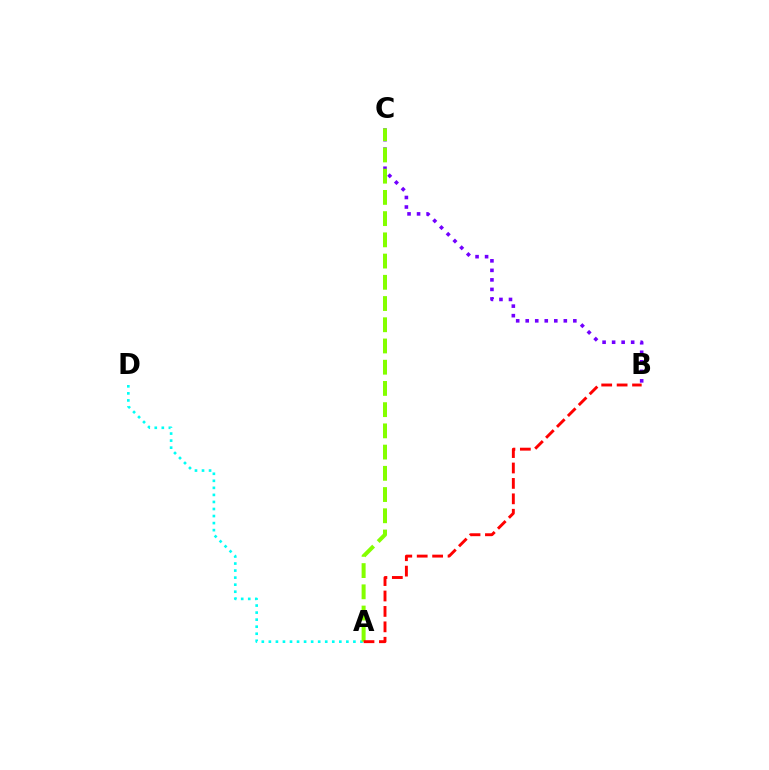{('B', 'C'): [{'color': '#7200ff', 'line_style': 'dotted', 'thickness': 2.59}], ('A', 'D'): [{'color': '#00fff6', 'line_style': 'dotted', 'thickness': 1.91}], ('A', 'C'): [{'color': '#84ff00', 'line_style': 'dashed', 'thickness': 2.88}], ('A', 'B'): [{'color': '#ff0000', 'line_style': 'dashed', 'thickness': 2.09}]}